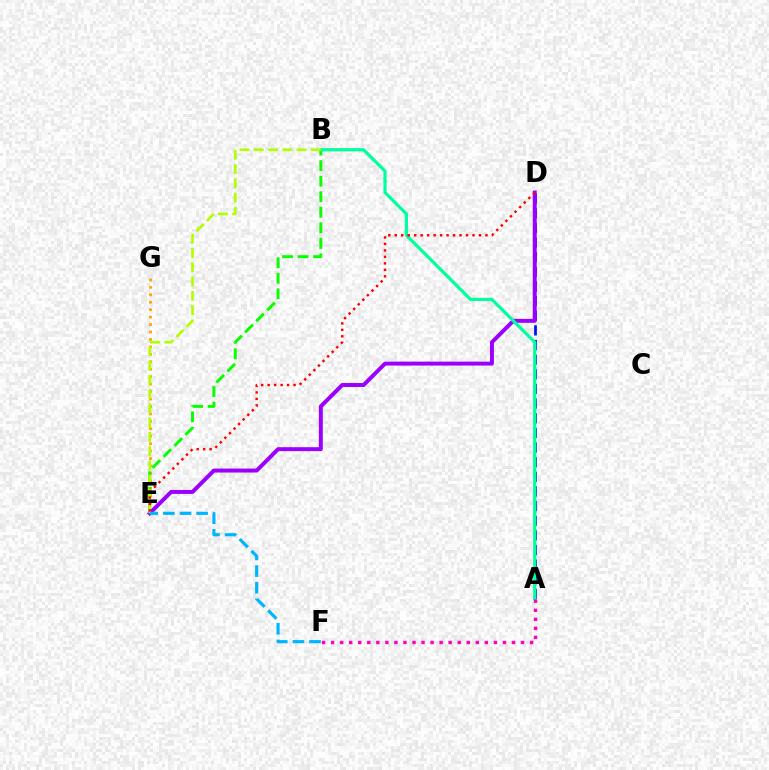{('A', 'D'): [{'color': '#0010ff', 'line_style': 'dashed', 'thickness': 1.99}], ('E', 'G'): [{'color': '#ffa500', 'line_style': 'dotted', 'thickness': 2.02}], ('B', 'E'): [{'color': '#08ff00', 'line_style': 'dashed', 'thickness': 2.11}, {'color': '#b3ff00', 'line_style': 'dashed', 'thickness': 1.94}], ('D', 'E'): [{'color': '#9b00ff', 'line_style': 'solid', 'thickness': 2.85}, {'color': '#ff0000', 'line_style': 'dotted', 'thickness': 1.76}], ('A', 'B'): [{'color': '#00ff9d', 'line_style': 'solid', 'thickness': 2.32}], ('E', 'F'): [{'color': '#00b5ff', 'line_style': 'dashed', 'thickness': 2.26}], ('A', 'F'): [{'color': '#ff00bd', 'line_style': 'dotted', 'thickness': 2.46}]}